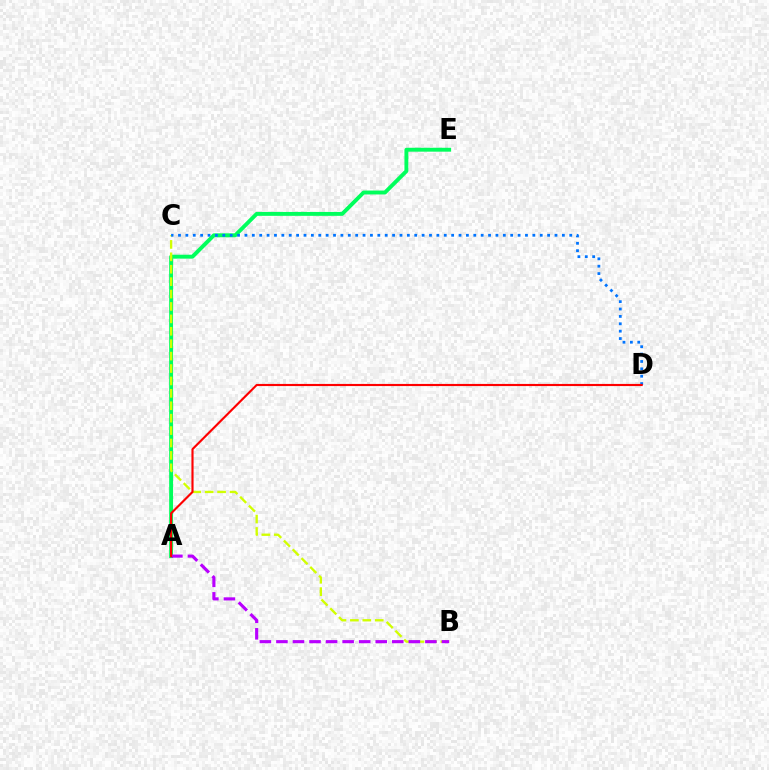{('A', 'E'): [{'color': '#00ff5c', 'line_style': 'solid', 'thickness': 2.81}], ('B', 'C'): [{'color': '#d1ff00', 'line_style': 'dashed', 'thickness': 1.69}], ('C', 'D'): [{'color': '#0074ff', 'line_style': 'dotted', 'thickness': 2.01}], ('A', 'B'): [{'color': '#b900ff', 'line_style': 'dashed', 'thickness': 2.25}], ('A', 'D'): [{'color': '#ff0000', 'line_style': 'solid', 'thickness': 1.54}]}